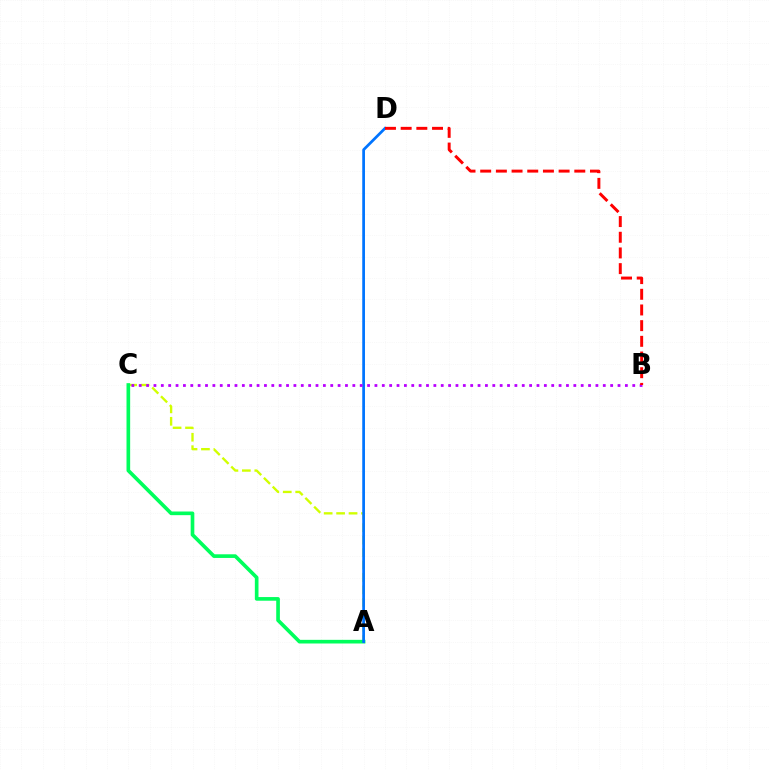{('A', 'C'): [{'color': '#d1ff00', 'line_style': 'dashed', 'thickness': 1.69}, {'color': '#00ff5c', 'line_style': 'solid', 'thickness': 2.63}], ('A', 'D'): [{'color': '#0074ff', 'line_style': 'solid', 'thickness': 1.97}], ('B', 'C'): [{'color': '#b900ff', 'line_style': 'dotted', 'thickness': 2.0}], ('B', 'D'): [{'color': '#ff0000', 'line_style': 'dashed', 'thickness': 2.13}]}